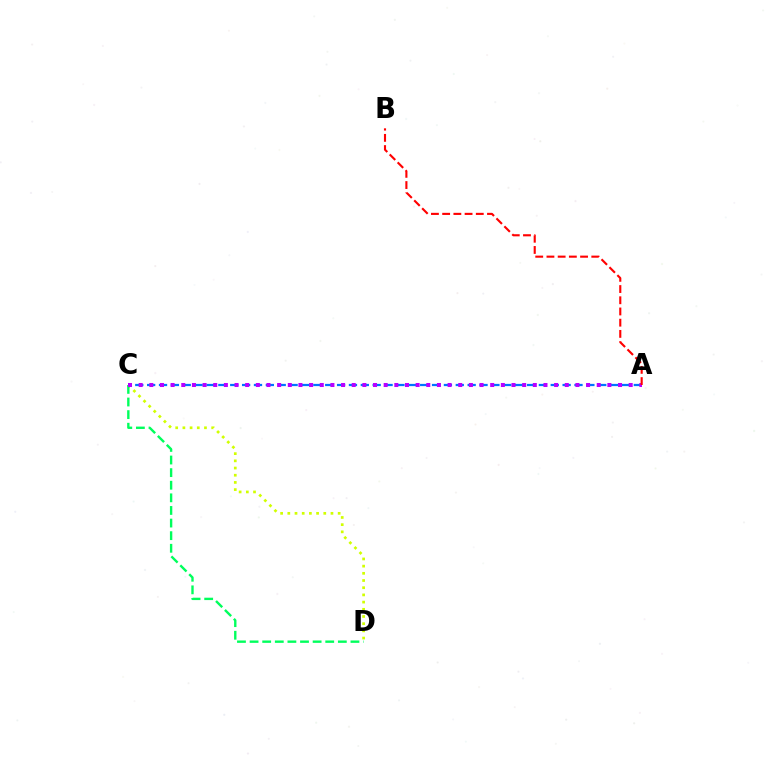{('A', 'C'): [{'color': '#0074ff', 'line_style': 'dashed', 'thickness': 1.61}, {'color': '#b900ff', 'line_style': 'dotted', 'thickness': 2.89}], ('C', 'D'): [{'color': '#d1ff00', 'line_style': 'dotted', 'thickness': 1.95}, {'color': '#00ff5c', 'line_style': 'dashed', 'thickness': 1.71}], ('A', 'B'): [{'color': '#ff0000', 'line_style': 'dashed', 'thickness': 1.52}]}